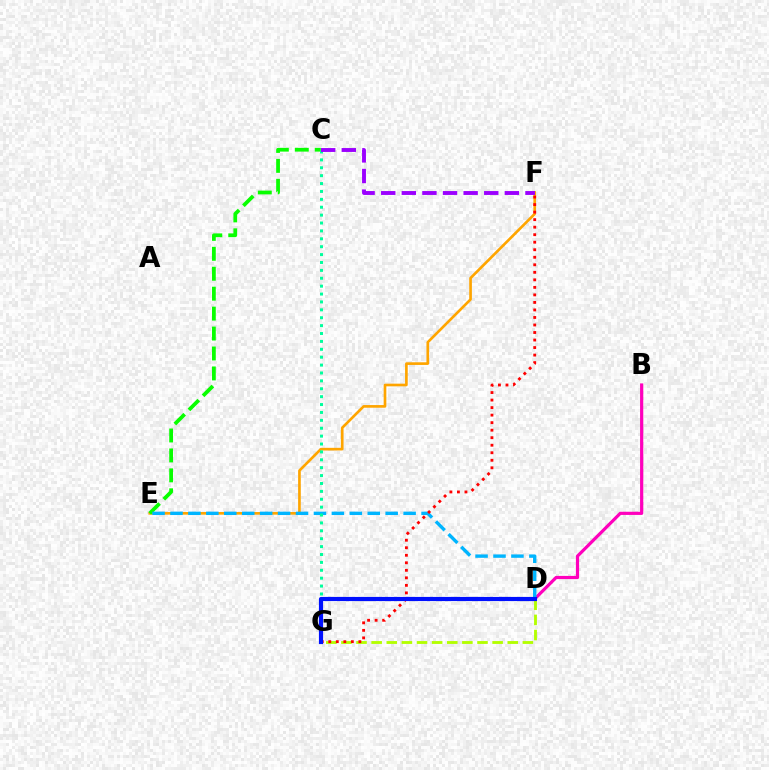{('B', 'D'): [{'color': '#ff00bd', 'line_style': 'solid', 'thickness': 2.3}], ('E', 'F'): [{'color': '#ffa500', 'line_style': 'solid', 'thickness': 1.92}], ('C', 'E'): [{'color': '#08ff00', 'line_style': 'dashed', 'thickness': 2.71}], ('D', 'E'): [{'color': '#00b5ff', 'line_style': 'dashed', 'thickness': 2.44}], ('D', 'G'): [{'color': '#b3ff00', 'line_style': 'dashed', 'thickness': 2.05}, {'color': '#0010ff', 'line_style': 'solid', 'thickness': 2.99}], ('F', 'G'): [{'color': '#ff0000', 'line_style': 'dotted', 'thickness': 2.04}], ('C', 'G'): [{'color': '#00ff9d', 'line_style': 'dotted', 'thickness': 2.14}], ('C', 'F'): [{'color': '#9b00ff', 'line_style': 'dashed', 'thickness': 2.8}]}